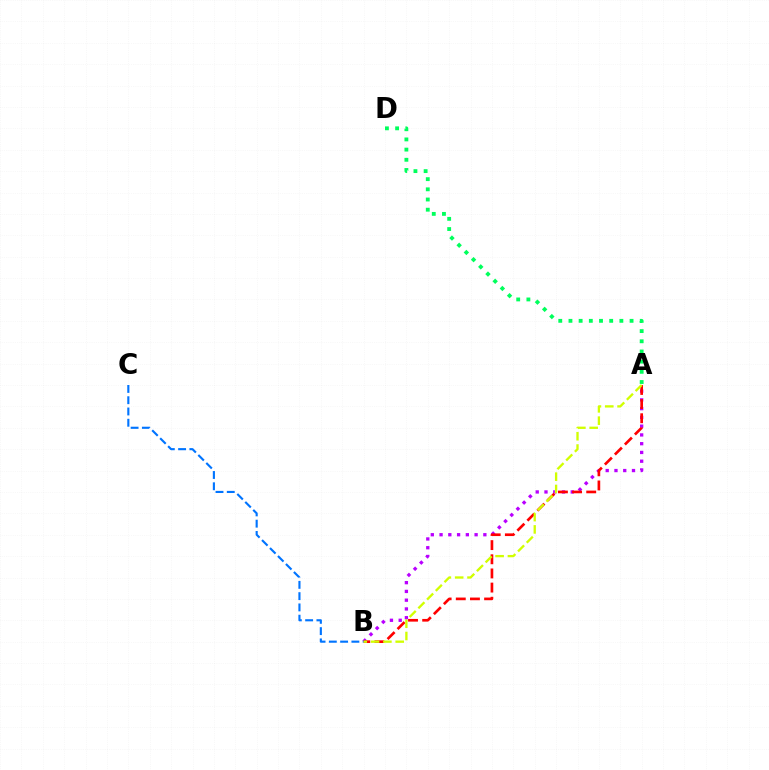{('A', 'B'): [{'color': '#b900ff', 'line_style': 'dotted', 'thickness': 2.38}, {'color': '#ff0000', 'line_style': 'dashed', 'thickness': 1.92}, {'color': '#d1ff00', 'line_style': 'dashed', 'thickness': 1.67}], ('A', 'D'): [{'color': '#00ff5c', 'line_style': 'dotted', 'thickness': 2.77}], ('B', 'C'): [{'color': '#0074ff', 'line_style': 'dashed', 'thickness': 1.53}]}